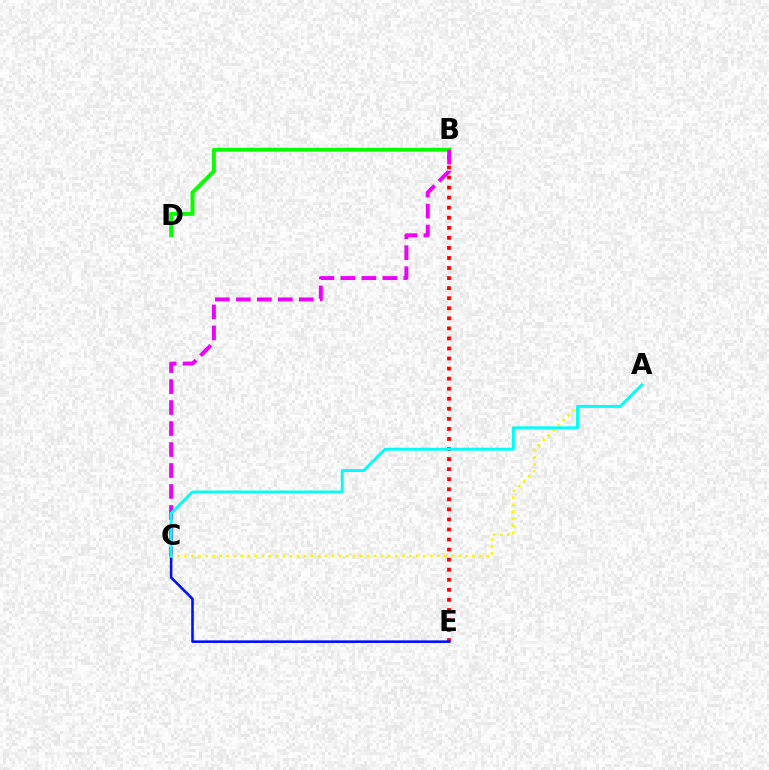{('B', 'D'): [{'color': '#08ff00', 'line_style': 'solid', 'thickness': 2.82}], ('B', 'E'): [{'color': '#ff0000', 'line_style': 'dotted', 'thickness': 2.73}], ('B', 'C'): [{'color': '#ee00ff', 'line_style': 'dashed', 'thickness': 2.85}], ('C', 'E'): [{'color': '#0010ff', 'line_style': 'solid', 'thickness': 1.86}], ('A', 'C'): [{'color': '#fcf500', 'line_style': 'dotted', 'thickness': 1.91}, {'color': '#00fff6', 'line_style': 'solid', 'thickness': 2.09}]}